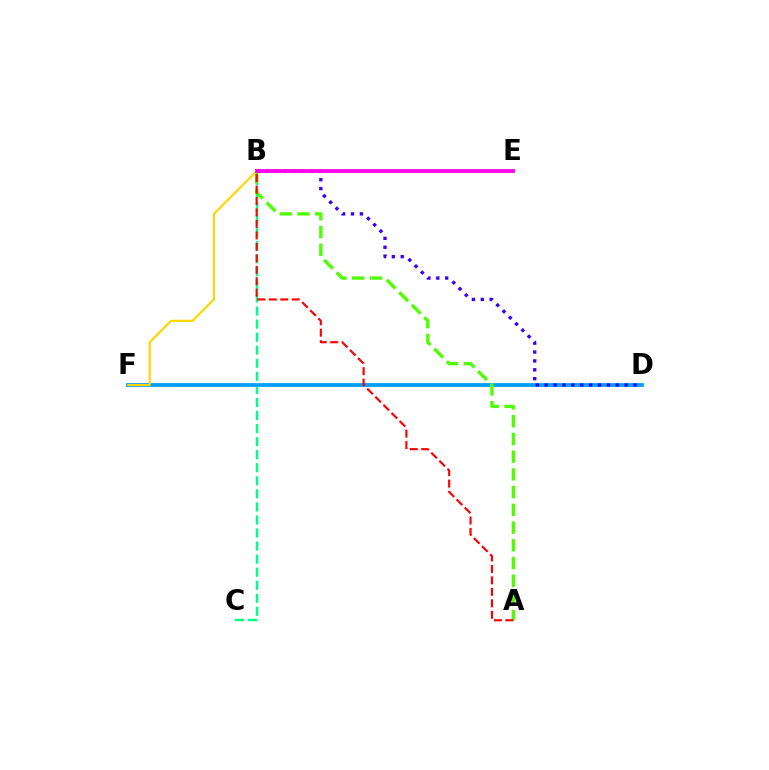{('B', 'C'): [{'color': '#00ff86', 'line_style': 'dashed', 'thickness': 1.77}], ('D', 'F'): [{'color': '#009eff', 'line_style': 'solid', 'thickness': 2.7}], ('A', 'B'): [{'color': '#4fff00', 'line_style': 'dashed', 'thickness': 2.41}, {'color': '#ff0000', 'line_style': 'dashed', 'thickness': 1.56}], ('E', 'F'): [{'color': '#ffd500', 'line_style': 'solid', 'thickness': 1.55}], ('B', 'D'): [{'color': '#3700ff', 'line_style': 'dotted', 'thickness': 2.41}], ('B', 'E'): [{'color': '#ff00ed', 'line_style': 'solid', 'thickness': 2.73}]}